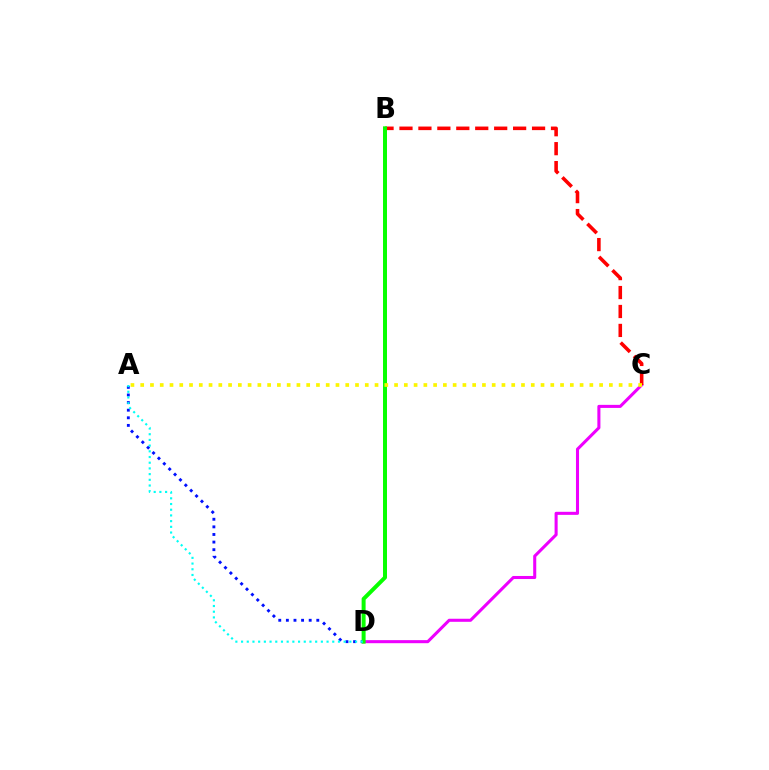{('A', 'D'): [{'color': '#0010ff', 'line_style': 'dotted', 'thickness': 2.07}, {'color': '#00fff6', 'line_style': 'dotted', 'thickness': 1.55}], ('C', 'D'): [{'color': '#ee00ff', 'line_style': 'solid', 'thickness': 2.2}], ('B', 'C'): [{'color': '#ff0000', 'line_style': 'dashed', 'thickness': 2.57}], ('B', 'D'): [{'color': '#08ff00', 'line_style': 'solid', 'thickness': 2.86}], ('A', 'C'): [{'color': '#fcf500', 'line_style': 'dotted', 'thickness': 2.65}]}